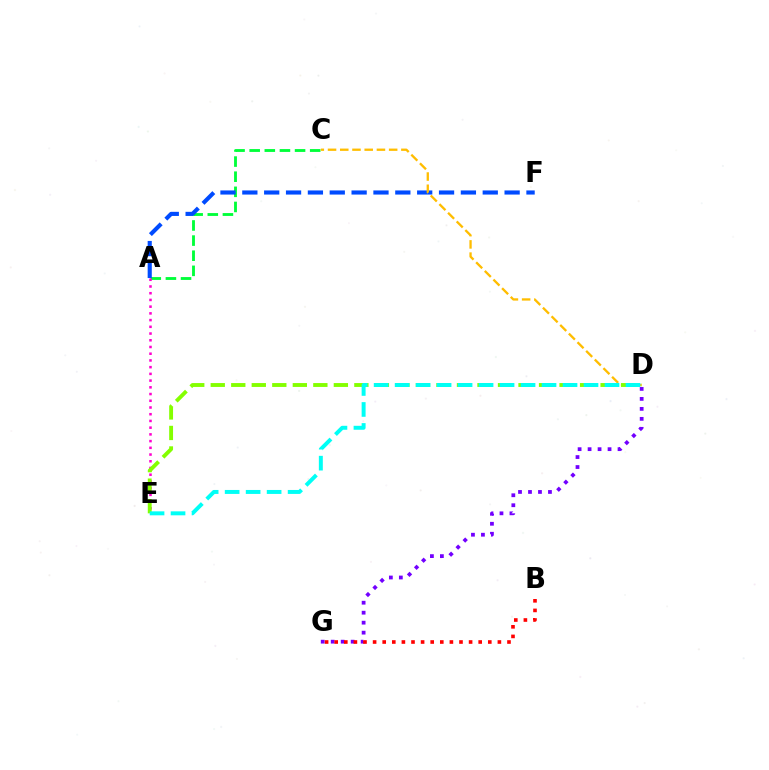{('A', 'C'): [{'color': '#00ff39', 'line_style': 'dashed', 'thickness': 2.05}], ('A', 'F'): [{'color': '#004bff', 'line_style': 'dashed', 'thickness': 2.97}], ('A', 'E'): [{'color': '#ff00cf', 'line_style': 'dotted', 'thickness': 1.83}], ('D', 'G'): [{'color': '#7200ff', 'line_style': 'dotted', 'thickness': 2.71}], ('B', 'G'): [{'color': '#ff0000', 'line_style': 'dotted', 'thickness': 2.61}], ('C', 'D'): [{'color': '#ffbd00', 'line_style': 'dashed', 'thickness': 1.66}], ('D', 'E'): [{'color': '#84ff00', 'line_style': 'dashed', 'thickness': 2.79}, {'color': '#00fff6', 'line_style': 'dashed', 'thickness': 2.85}]}